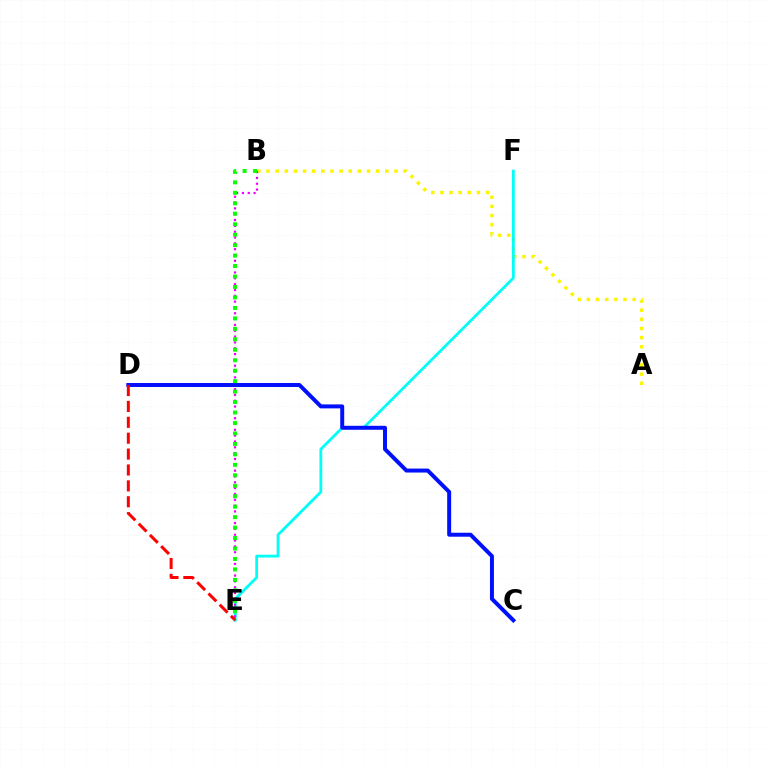{('A', 'B'): [{'color': '#fcf500', 'line_style': 'dotted', 'thickness': 2.48}], ('E', 'F'): [{'color': '#00fff6', 'line_style': 'solid', 'thickness': 2.02}], ('B', 'E'): [{'color': '#ee00ff', 'line_style': 'dotted', 'thickness': 1.58}, {'color': '#08ff00', 'line_style': 'dotted', 'thickness': 2.84}], ('C', 'D'): [{'color': '#0010ff', 'line_style': 'solid', 'thickness': 2.86}], ('D', 'E'): [{'color': '#ff0000', 'line_style': 'dashed', 'thickness': 2.16}]}